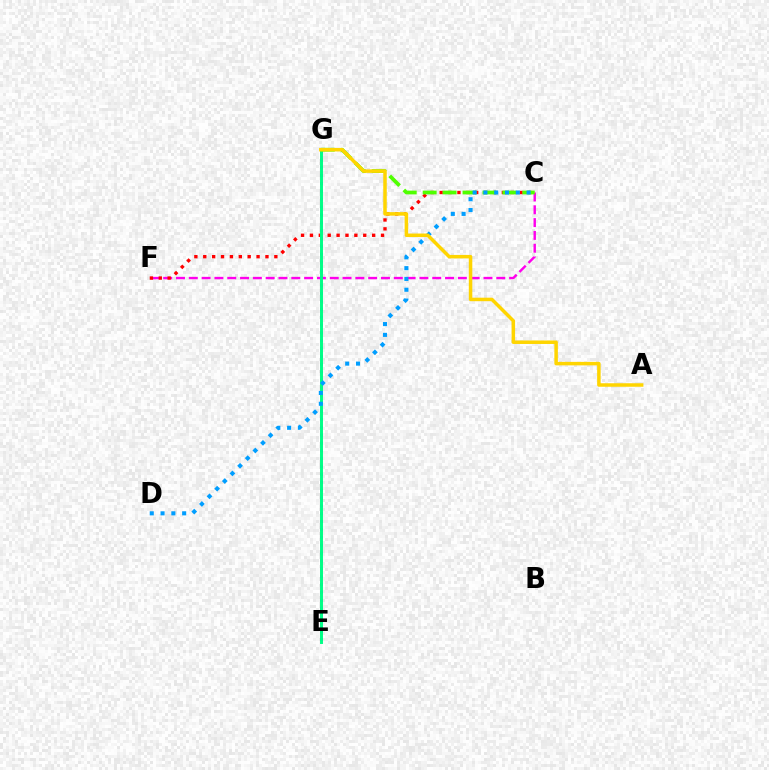{('C', 'F'): [{'color': '#ff00ed', 'line_style': 'dashed', 'thickness': 1.74}, {'color': '#ff0000', 'line_style': 'dotted', 'thickness': 2.41}], ('E', 'G'): [{'color': '#3700ff', 'line_style': 'dotted', 'thickness': 2.14}, {'color': '#00ff86', 'line_style': 'solid', 'thickness': 2.12}], ('C', 'G'): [{'color': '#4fff00', 'line_style': 'dashed', 'thickness': 2.71}], ('C', 'D'): [{'color': '#009eff', 'line_style': 'dotted', 'thickness': 2.93}], ('A', 'G'): [{'color': '#ffd500', 'line_style': 'solid', 'thickness': 2.52}]}